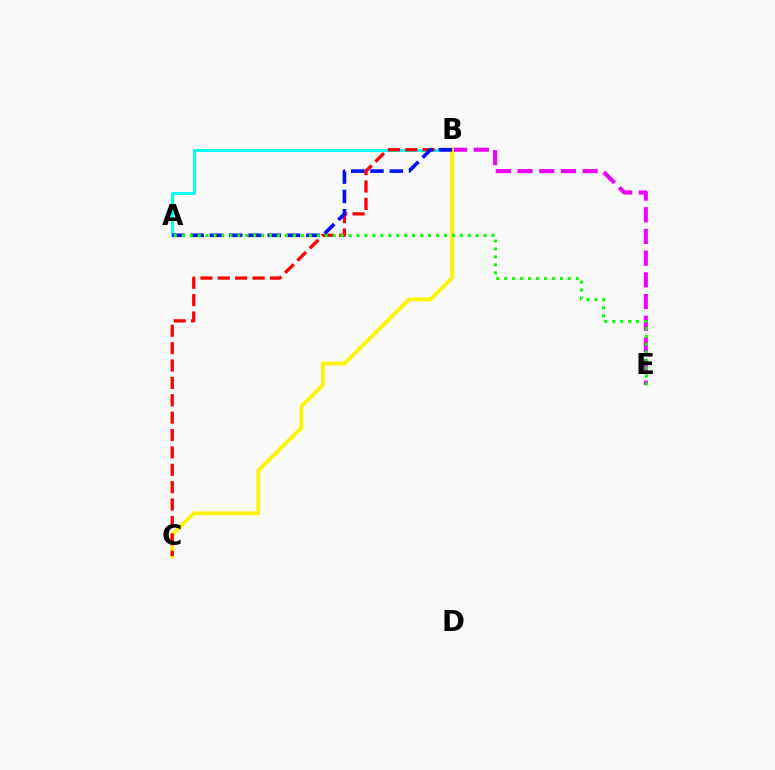{('A', 'B'): [{'color': '#00fff6', 'line_style': 'solid', 'thickness': 2.14}, {'color': '#0010ff', 'line_style': 'dashed', 'thickness': 2.62}], ('B', 'E'): [{'color': '#ee00ff', 'line_style': 'dashed', 'thickness': 2.95}], ('B', 'C'): [{'color': '#fcf500', 'line_style': 'solid', 'thickness': 2.75}, {'color': '#ff0000', 'line_style': 'dashed', 'thickness': 2.36}], ('A', 'E'): [{'color': '#08ff00', 'line_style': 'dotted', 'thickness': 2.16}]}